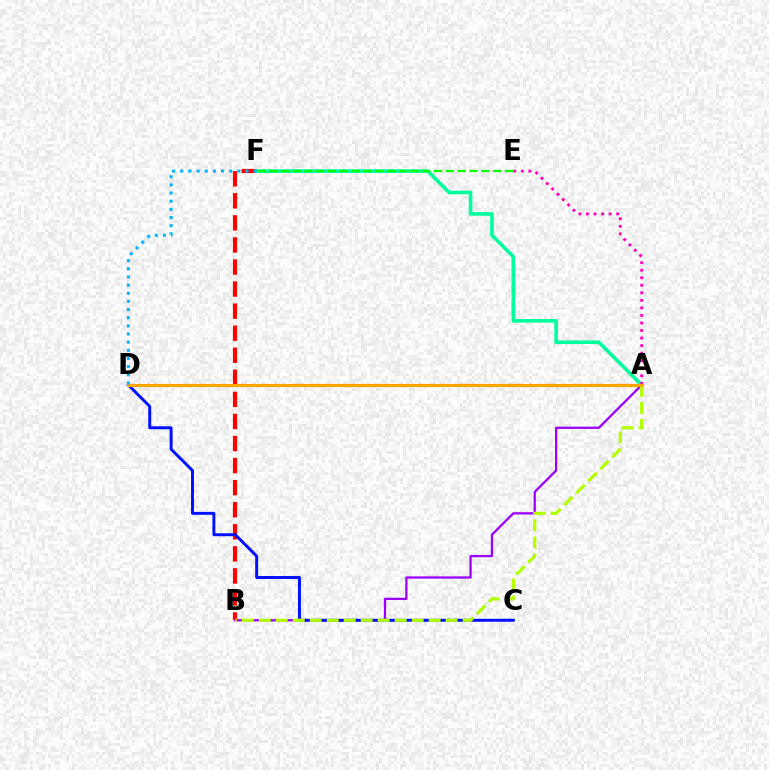{('A', 'B'): [{'color': '#9b00ff', 'line_style': 'solid', 'thickness': 1.63}, {'color': '#b3ff00', 'line_style': 'dashed', 'thickness': 2.31}], ('B', 'F'): [{'color': '#ff0000', 'line_style': 'dashed', 'thickness': 3.0}], ('C', 'D'): [{'color': '#0010ff', 'line_style': 'solid', 'thickness': 2.12}], ('A', 'F'): [{'color': '#00ff9d', 'line_style': 'solid', 'thickness': 2.6}], ('A', 'E'): [{'color': '#ff00bd', 'line_style': 'dotted', 'thickness': 2.05}], ('A', 'D'): [{'color': '#ffa500', 'line_style': 'solid', 'thickness': 2.27}], ('D', 'F'): [{'color': '#00b5ff', 'line_style': 'dotted', 'thickness': 2.21}], ('E', 'F'): [{'color': '#08ff00', 'line_style': 'dashed', 'thickness': 1.6}]}